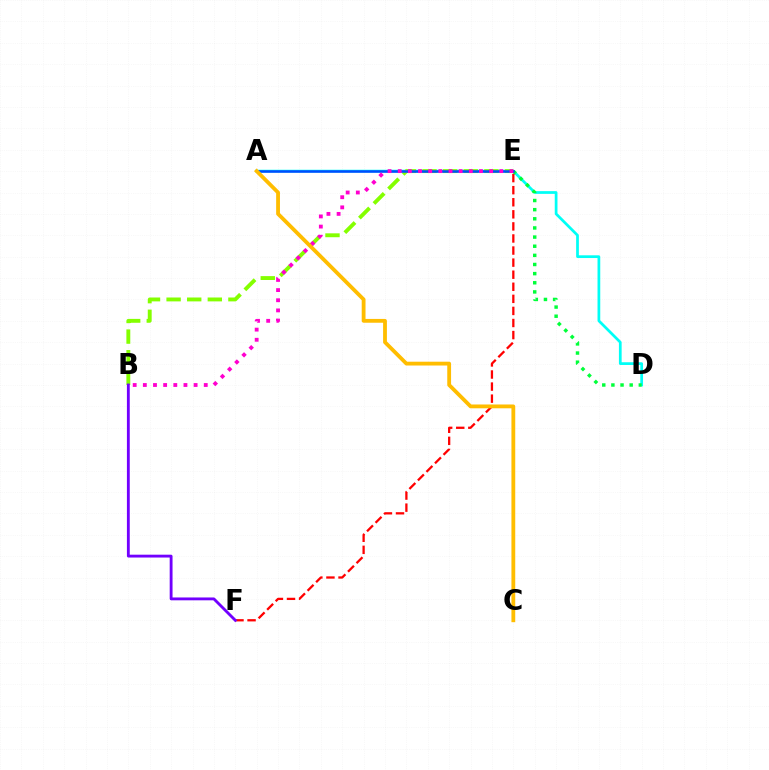{('A', 'D'): [{'color': '#00fff6', 'line_style': 'solid', 'thickness': 1.97}], ('B', 'E'): [{'color': '#84ff00', 'line_style': 'dashed', 'thickness': 2.8}, {'color': '#ff00cf', 'line_style': 'dotted', 'thickness': 2.76}], ('D', 'E'): [{'color': '#00ff39', 'line_style': 'dotted', 'thickness': 2.48}], ('E', 'F'): [{'color': '#ff0000', 'line_style': 'dashed', 'thickness': 1.64}], ('A', 'E'): [{'color': '#004bff', 'line_style': 'solid', 'thickness': 1.81}], ('A', 'C'): [{'color': '#ffbd00', 'line_style': 'solid', 'thickness': 2.75}], ('B', 'F'): [{'color': '#7200ff', 'line_style': 'solid', 'thickness': 2.05}]}